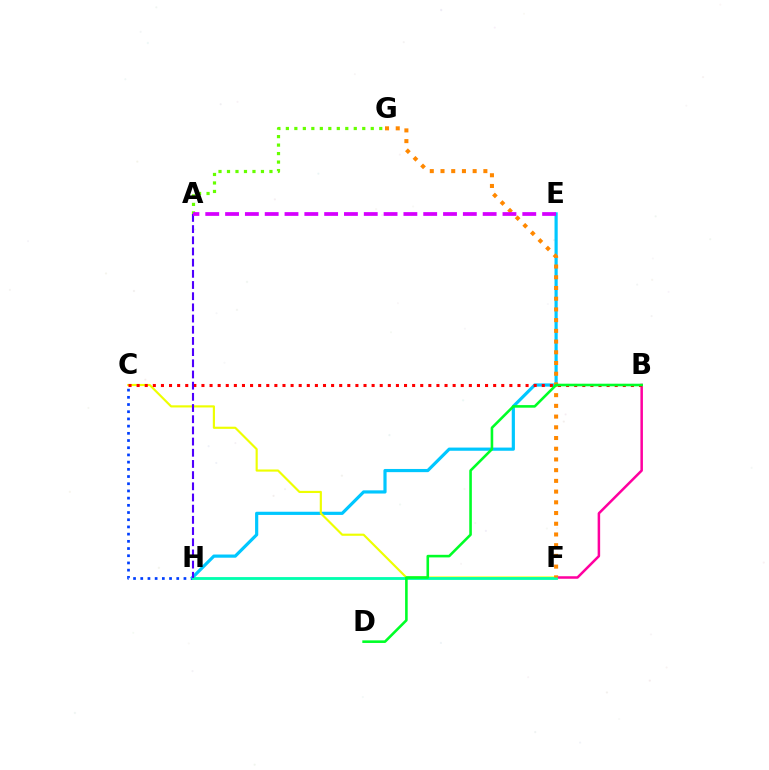{('C', 'H'): [{'color': '#003fff', 'line_style': 'dotted', 'thickness': 1.96}], ('E', 'H'): [{'color': '#00c7ff', 'line_style': 'solid', 'thickness': 2.29}], ('A', 'G'): [{'color': '#66ff00', 'line_style': 'dotted', 'thickness': 2.31}], ('C', 'F'): [{'color': '#eeff00', 'line_style': 'solid', 'thickness': 1.55}], ('B', 'F'): [{'color': '#ff00a0', 'line_style': 'solid', 'thickness': 1.81}], ('B', 'C'): [{'color': '#ff0000', 'line_style': 'dotted', 'thickness': 2.2}], ('F', 'H'): [{'color': '#00ffaf', 'line_style': 'solid', 'thickness': 2.04}], ('F', 'G'): [{'color': '#ff8800', 'line_style': 'dotted', 'thickness': 2.91}], ('A', 'H'): [{'color': '#4f00ff', 'line_style': 'dashed', 'thickness': 1.52}], ('B', 'D'): [{'color': '#00ff27', 'line_style': 'solid', 'thickness': 1.86}], ('A', 'E'): [{'color': '#d600ff', 'line_style': 'dashed', 'thickness': 2.69}]}